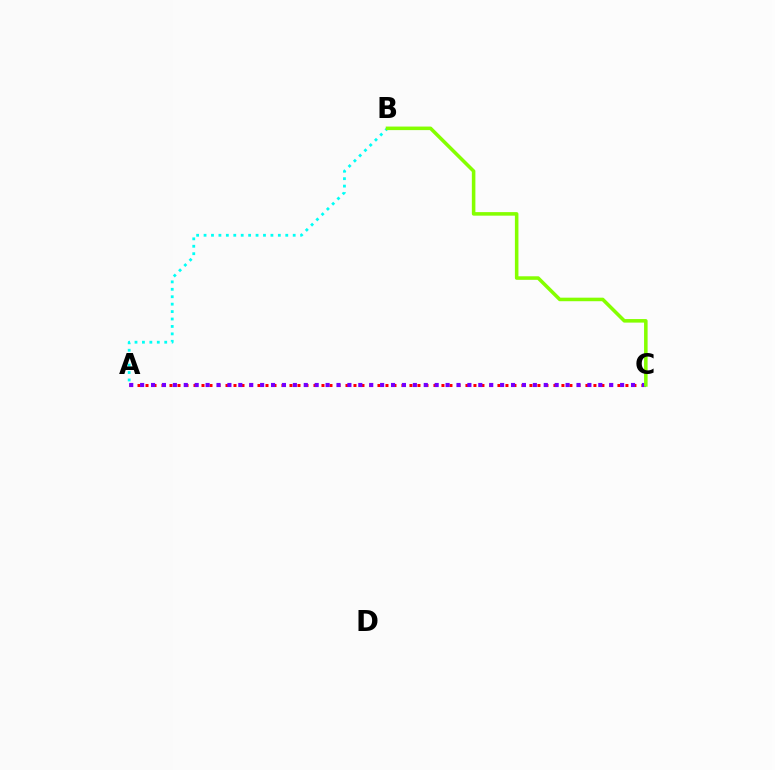{('A', 'C'): [{'color': '#ff0000', 'line_style': 'dotted', 'thickness': 2.17}, {'color': '#7200ff', 'line_style': 'dotted', 'thickness': 2.96}], ('A', 'B'): [{'color': '#00fff6', 'line_style': 'dotted', 'thickness': 2.02}], ('B', 'C'): [{'color': '#84ff00', 'line_style': 'solid', 'thickness': 2.55}]}